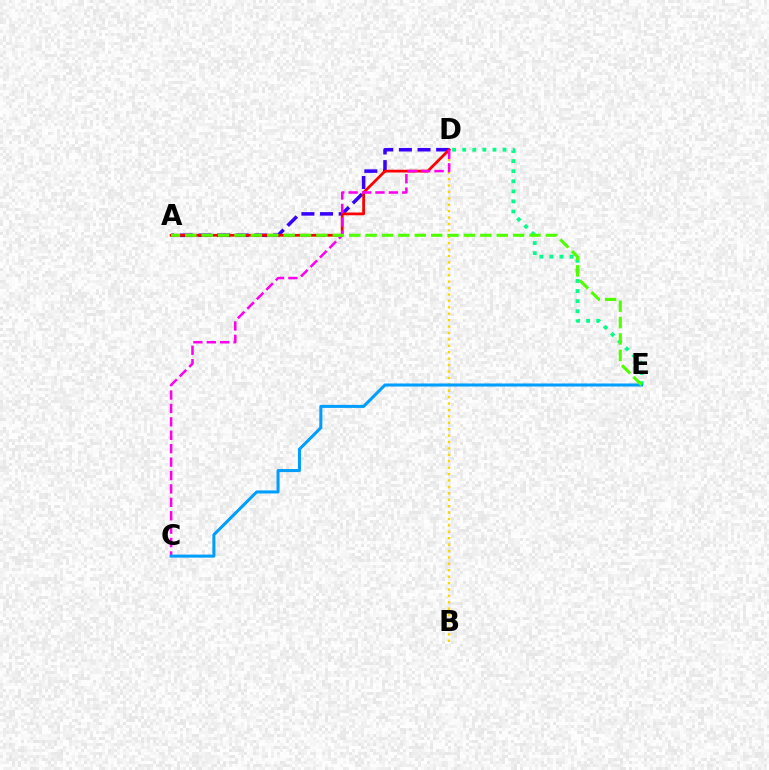{('D', 'E'): [{'color': '#00ff86', 'line_style': 'dotted', 'thickness': 2.74}], ('A', 'D'): [{'color': '#3700ff', 'line_style': 'dashed', 'thickness': 2.53}, {'color': '#ff0000', 'line_style': 'solid', 'thickness': 1.99}], ('B', 'D'): [{'color': '#ffd500', 'line_style': 'dotted', 'thickness': 1.74}], ('C', 'D'): [{'color': '#ff00ed', 'line_style': 'dashed', 'thickness': 1.82}], ('C', 'E'): [{'color': '#009eff', 'line_style': 'solid', 'thickness': 2.19}], ('A', 'E'): [{'color': '#4fff00', 'line_style': 'dashed', 'thickness': 2.23}]}